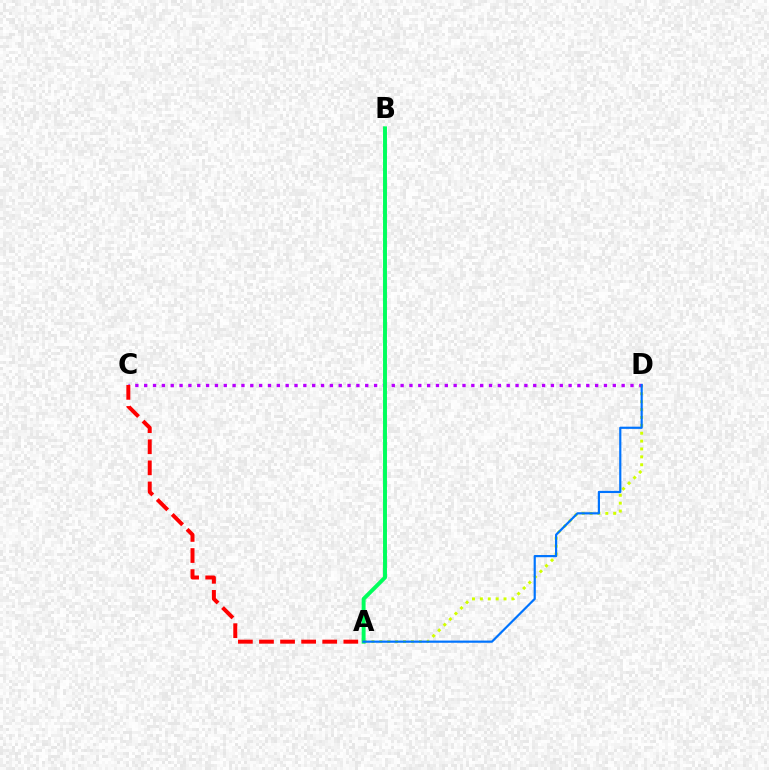{('A', 'D'): [{'color': '#d1ff00', 'line_style': 'dotted', 'thickness': 2.14}, {'color': '#0074ff', 'line_style': 'solid', 'thickness': 1.58}], ('C', 'D'): [{'color': '#b900ff', 'line_style': 'dotted', 'thickness': 2.4}], ('A', 'C'): [{'color': '#ff0000', 'line_style': 'dashed', 'thickness': 2.86}], ('A', 'B'): [{'color': '#00ff5c', 'line_style': 'solid', 'thickness': 2.83}]}